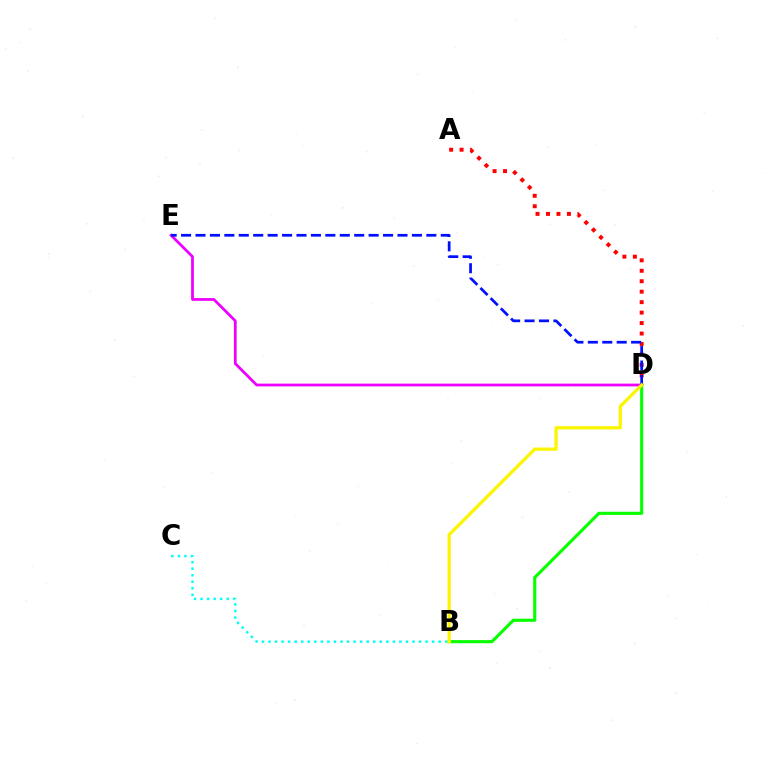{('A', 'D'): [{'color': '#ff0000', 'line_style': 'dotted', 'thickness': 2.84}], ('B', 'D'): [{'color': '#08ff00', 'line_style': 'solid', 'thickness': 2.24}, {'color': '#fcf500', 'line_style': 'solid', 'thickness': 2.35}], ('D', 'E'): [{'color': '#ee00ff', 'line_style': 'solid', 'thickness': 1.98}, {'color': '#0010ff', 'line_style': 'dashed', 'thickness': 1.96}], ('B', 'C'): [{'color': '#00fff6', 'line_style': 'dotted', 'thickness': 1.78}]}